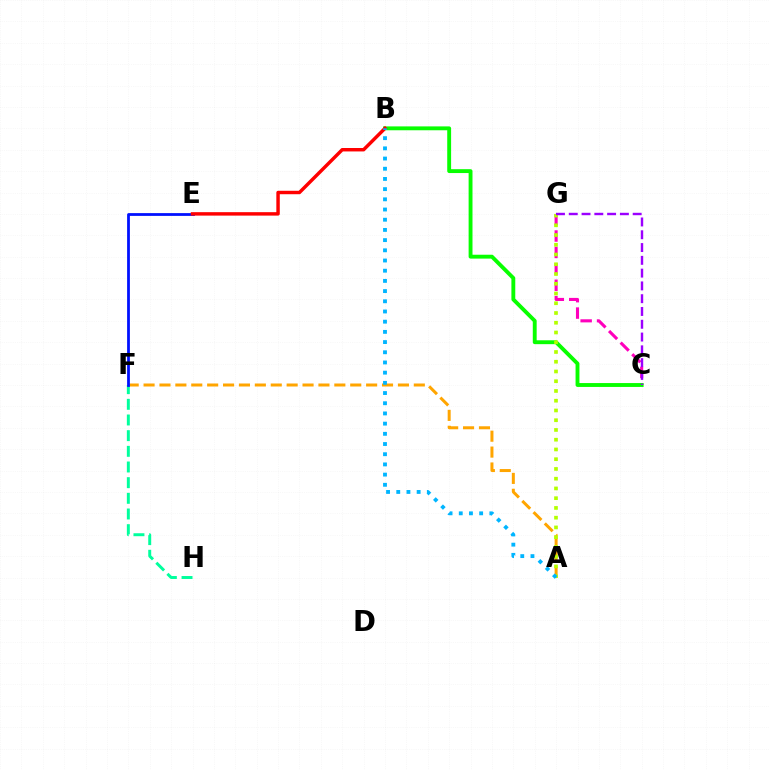{('A', 'F'): [{'color': '#ffa500', 'line_style': 'dashed', 'thickness': 2.16}], ('F', 'H'): [{'color': '#00ff9d', 'line_style': 'dashed', 'thickness': 2.13}], ('E', 'F'): [{'color': '#0010ff', 'line_style': 'solid', 'thickness': 2.0}], ('C', 'G'): [{'color': '#ff00bd', 'line_style': 'dashed', 'thickness': 2.23}, {'color': '#9b00ff', 'line_style': 'dashed', 'thickness': 1.74}], ('B', 'C'): [{'color': '#08ff00', 'line_style': 'solid', 'thickness': 2.79}], ('B', 'E'): [{'color': '#ff0000', 'line_style': 'solid', 'thickness': 2.48}], ('A', 'G'): [{'color': '#b3ff00', 'line_style': 'dotted', 'thickness': 2.65}], ('A', 'B'): [{'color': '#00b5ff', 'line_style': 'dotted', 'thickness': 2.77}]}